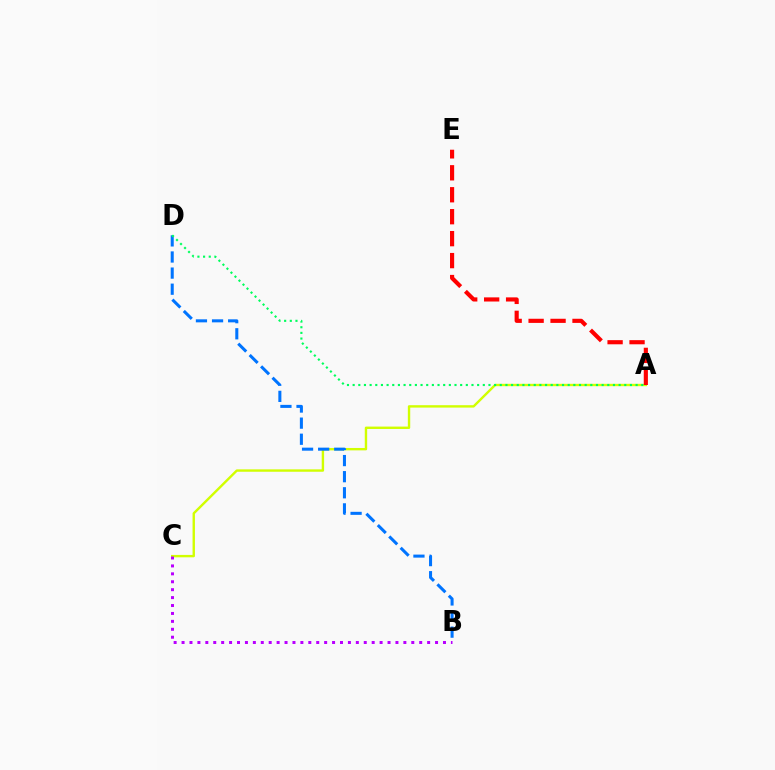{('A', 'C'): [{'color': '#d1ff00', 'line_style': 'solid', 'thickness': 1.72}], ('A', 'E'): [{'color': '#ff0000', 'line_style': 'dashed', 'thickness': 2.98}], ('B', 'C'): [{'color': '#b900ff', 'line_style': 'dotted', 'thickness': 2.15}], ('B', 'D'): [{'color': '#0074ff', 'line_style': 'dashed', 'thickness': 2.19}], ('A', 'D'): [{'color': '#00ff5c', 'line_style': 'dotted', 'thickness': 1.54}]}